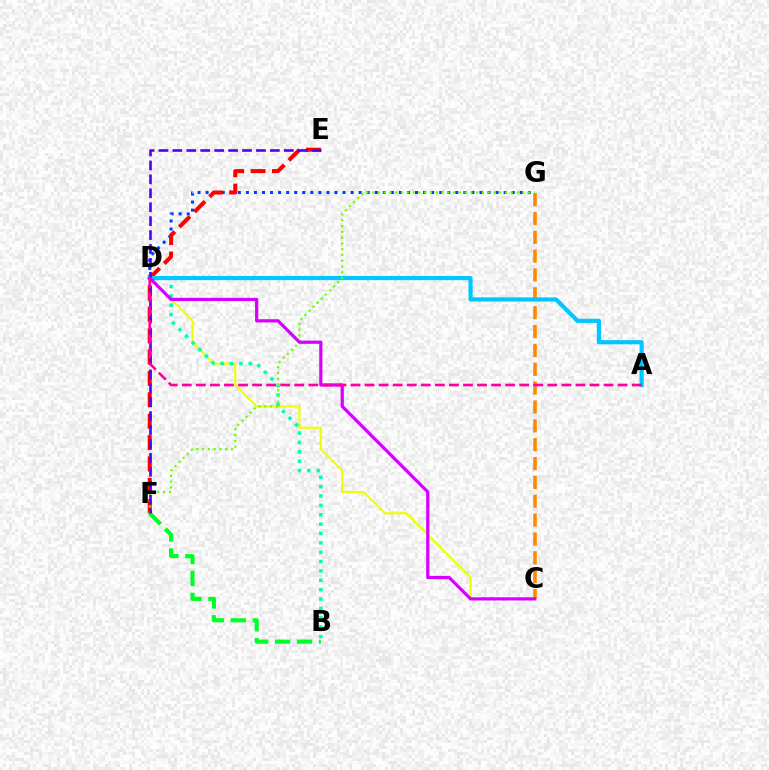{('B', 'F'): [{'color': '#00ff27', 'line_style': 'dashed', 'thickness': 2.98}], ('C', 'D'): [{'color': '#eeff00', 'line_style': 'solid', 'thickness': 1.53}, {'color': '#d600ff', 'line_style': 'solid', 'thickness': 2.31}], ('D', 'G'): [{'color': '#003fff', 'line_style': 'dotted', 'thickness': 2.19}], ('B', 'D'): [{'color': '#00ffaf', 'line_style': 'dotted', 'thickness': 2.54}], ('E', 'F'): [{'color': '#ff0000', 'line_style': 'dashed', 'thickness': 2.91}, {'color': '#4f00ff', 'line_style': 'dashed', 'thickness': 1.89}], ('C', 'G'): [{'color': '#ff8800', 'line_style': 'dashed', 'thickness': 2.56}], ('A', 'D'): [{'color': '#00c7ff', 'line_style': 'solid', 'thickness': 3.0}, {'color': '#ff00a0', 'line_style': 'dashed', 'thickness': 1.91}], ('F', 'G'): [{'color': '#66ff00', 'line_style': 'dotted', 'thickness': 1.57}]}